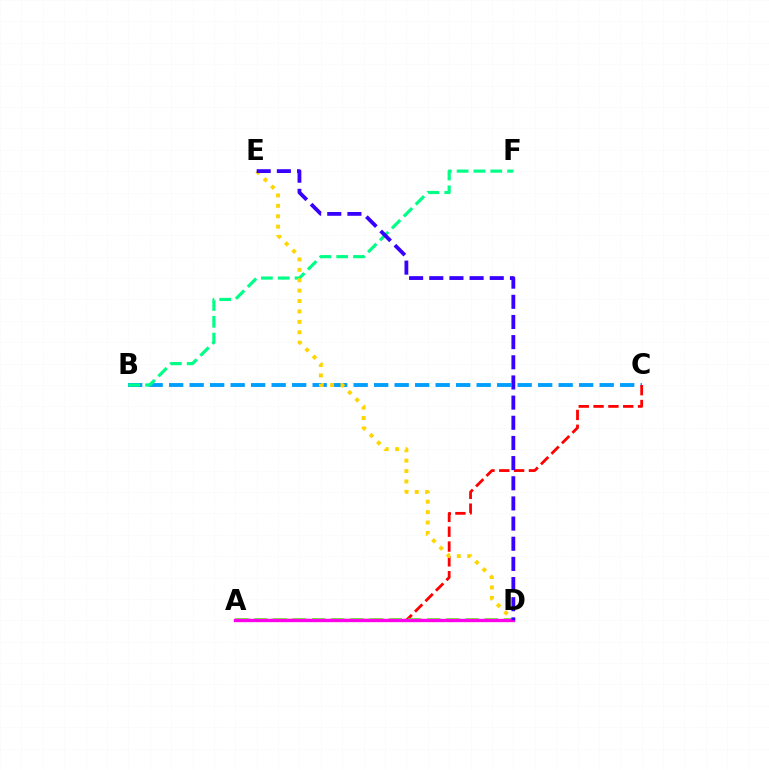{('B', 'C'): [{'color': '#009eff', 'line_style': 'dashed', 'thickness': 2.79}], ('B', 'F'): [{'color': '#00ff86', 'line_style': 'dashed', 'thickness': 2.29}], ('A', 'C'): [{'color': '#ff0000', 'line_style': 'dashed', 'thickness': 2.01}], ('A', 'D'): [{'color': '#4fff00', 'line_style': 'dashed', 'thickness': 2.61}, {'color': '#ff00ed', 'line_style': 'solid', 'thickness': 2.41}], ('D', 'E'): [{'color': '#ffd500', 'line_style': 'dotted', 'thickness': 2.83}, {'color': '#3700ff', 'line_style': 'dashed', 'thickness': 2.74}]}